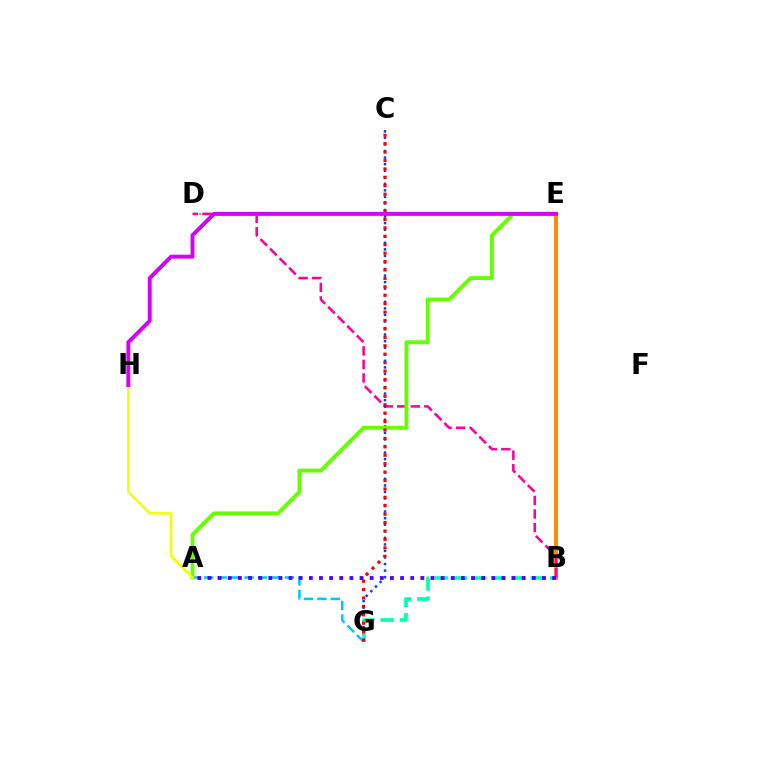{('A', 'G'): [{'color': '#00c7ff', 'line_style': 'dashed', 'thickness': 1.83}], ('D', 'E'): [{'color': '#00ff27', 'line_style': 'dotted', 'thickness': 1.61}], ('B', 'E'): [{'color': '#ff8800', 'line_style': 'solid', 'thickness': 2.8}], ('B', 'D'): [{'color': '#ff00a0', 'line_style': 'dashed', 'thickness': 1.84}], ('C', 'G'): [{'color': '#003fff', 'line_style': 'dotted', 'thickness': 1.78}, {'color': '#ff0000', 'line_style': 'dotted', 'thickness': 2.29}], ('B', 'G'): [{'color': '#00ffaf', 'line_style': 'dashed', 'thickness': 2.61}], ('A', 'E'): [{'color': '#66ff00', 'line_style': 'solid', 'thickness': 2.78}], ('A', 'H'): [{'color': '#eeff00', 'line_style': 'solid', 'thickness': 1.76}], ('E', 'H'): [{'color': '#d600ff', 'line_style': 'solid', 'thickness': 2.84}], ('A', 'B'): [{'color': '#4f00ff', 'line_style': 'dotted', 'thickness': 2.75}]}